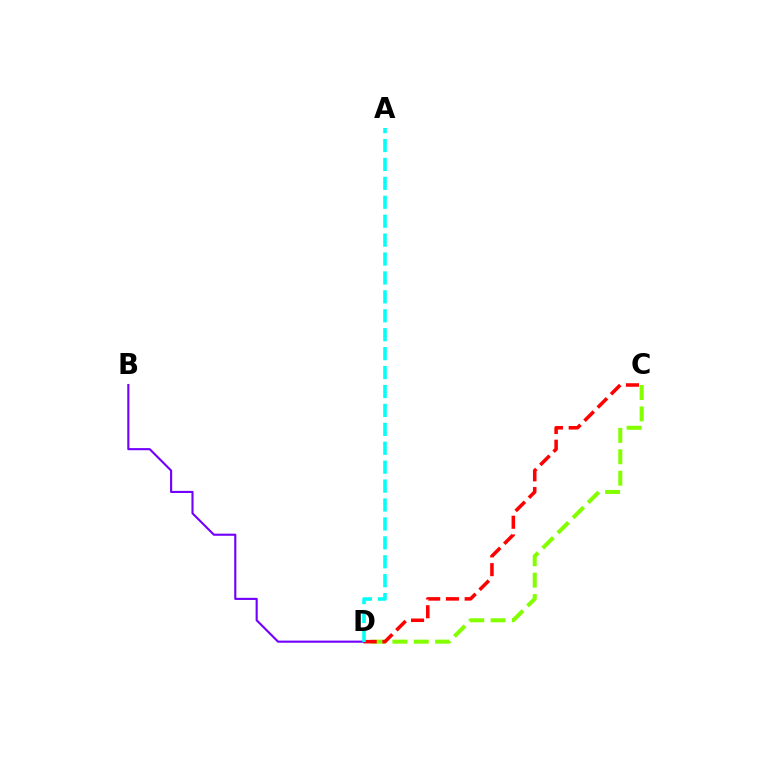{('C', 'D'): [{'color': '#84ff00', 'line_style': 'dashed', 'thickness': 2.91}, {'color': '#ff0000', 'line_style': 'dashed', 'thickness': 2.55}], ('B', 'D'): [{'color': '#7200ff', 'line_style': 'solid', 'thickness': 1.53}], ('A', 'D'): [{'color': '#00fff6', 'line_style': 'dashed', 'thickness': 2.57}]}